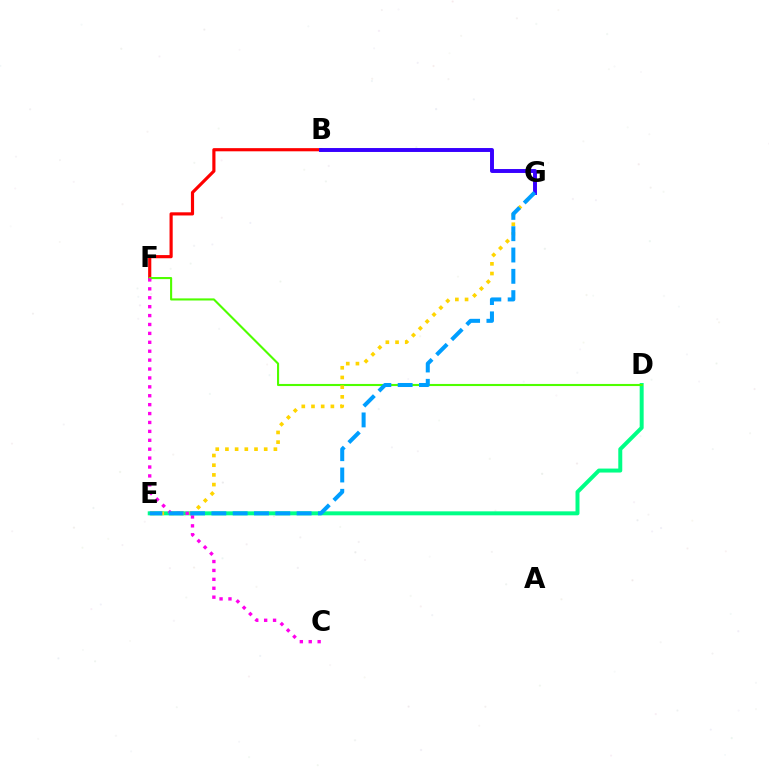{('B', 'F'): [{'color': '#ff0000', 'line_style': 'solid', 'thickness': 2.28}], ('D', 'E'): [{'color': '#00ff86', 'line_style': 'solid', 'thickness': 2.86}], ('D', 'F'): [{'color': '#4fff00', 'line_style': 'solid', 'thickness': 1.52}], ('E', 'G'): [{'color': '#ffd500', 'line_style': 'dotted', 'thickness': 2.63}, {'color': '#009eff', 'line_style': 'dashed', 'thickness': 2.9}], ('B', 'G'): [{'color': '#3700ff', 'line_style': 'solid', 'thickness': 2.83}], ('C', 'F'): [{'color': '#ff00ed', 'line_style': 'dotted', 'thickness': 2.42}]}